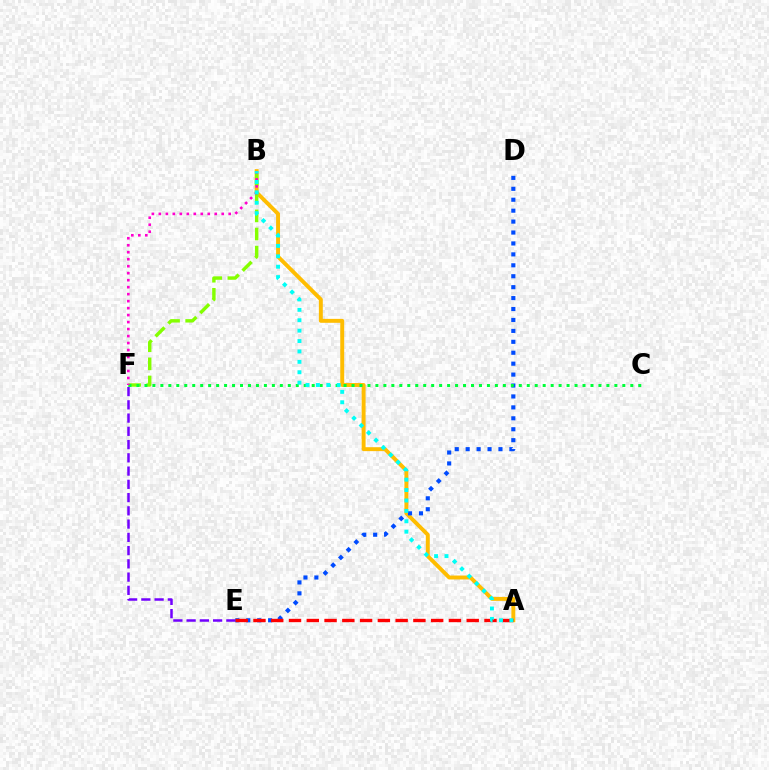{('A', 'B'): [{'color': '#ffbd00', 'line_style': 'solid', 'thickness': 2.83}, {'color': '#00fff6', 'line_style': 'dotted', 'thickness': 2.83}], ('E', 'F'): [{'color': '#7200ff', 'line_style': 'dashed', 'thickness': 1.8}], ('D', 'E'): [{'color': '#004bff', 'line_style': 'dotted', 'thickness': 2.97}], ('B', 'F'): [{'color': '#84ff00', 'line_style': 'dashed', 'thickness': 2.46}, {'color': '#ff00cf', 'line_style': 'dotted', 'thickness': 1.9}], ('A', 'E'): [{'color': '#ff0000', 'line_style': 'dashed', 'thickness': 2.41}], ('C', 'F'): [{'color': '#00ff39', 'line_style': 'dotted', 'thickness': 2.16}]}